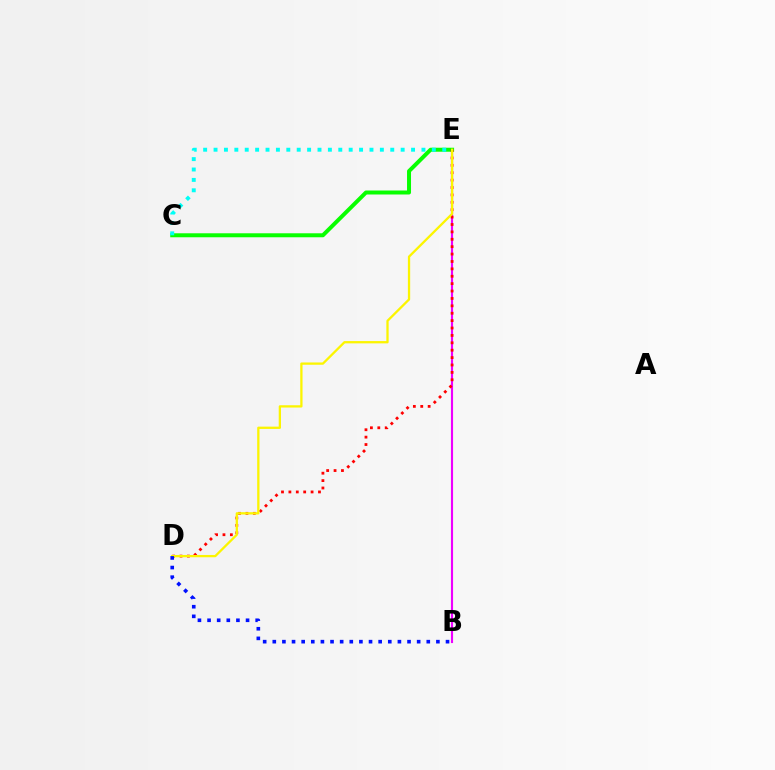{('B', 'E'): [{'color': '#ee00ff', 'line_style': 'solid', 'thickness': 1.54}], ('C', 'E'): [{'color': '#08ff00', 'line_style': 'solid', 'thickness': 2.87}, {'color': '#00fff6', 'line_style': 'dotted', 'thickness': 2.82}], ('D', 'E'): [{'color': '#ff0000', 'line_style': 'dotted', 'thickness': 2.01}, {'color': '#fcf500', 'line_style': 'solid', 'thickness': 1.65}], ('B', 'D'): [{'color': '#0010ff', 'line_style': 'dotted', 'thickness': 2.61}]}